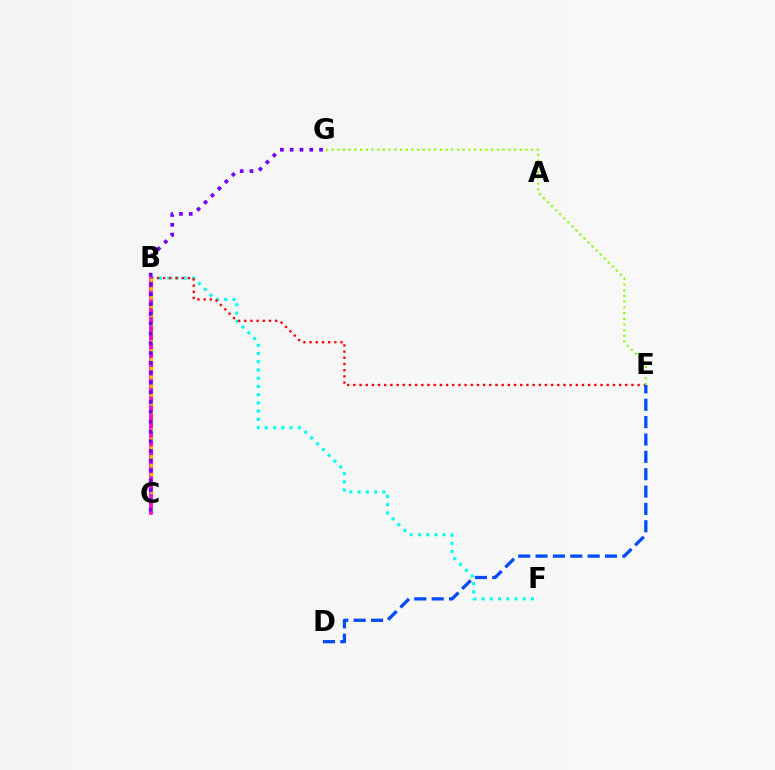{('B', 'F'): [{'color': '#00fff6', 'line_style': 'dotted', 'thickness': 2.24}], ('B', 'C'): [{'color': '#00ff39', 'line_style': 'dashed', 'thickness': 2.36}, {'color': '#ff00cf', 'line_style': 'solid', 'thickness': 2.64}, {'color': '#ffbd00', 'line_style': 'dotted', 'thickness': 2.4}], ('B', 'E'): [{'color': '#ff0000', 'line_style': 'dotted', 'thickness': 1.68}], ('D', 'E'): [{'color': '#004bff', 'line_style': 'dashed', 'thickness': 2.36}], ('E', 'G'): [{'color': '#84ff00', 'line_style': 'dotted', 'thickness': 1.55}], ('C', 'G'): [{'color': '#7200ff', 'line_style': 'dotted', 'thickness': 2.66}]}